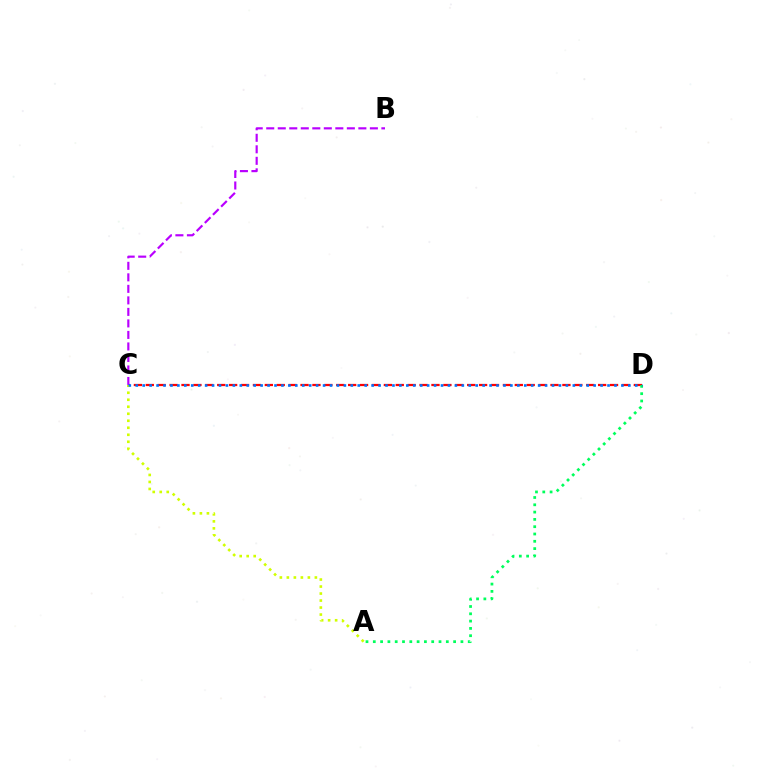{('C', 'D'): [{'color': '#ff0000', 'line_style': 'dashed', 'thickness': 1.62}, {'color': '#0074ff', 'line_style': 'dotted', 'thickness': 1.89}], ('B', 'C'): [{'color': '#b900ff', 'line_style': 'dashed', 'thickness': 1.56}], ('A', 'D'): [{'color': '#00ff5c', 'line_style': 'dotted', 'thickness': 1.98}], ('A', 'C'): [{'color': '#d1ff00', 'line_style': 'dotted', 'thickness': 1.9}]}